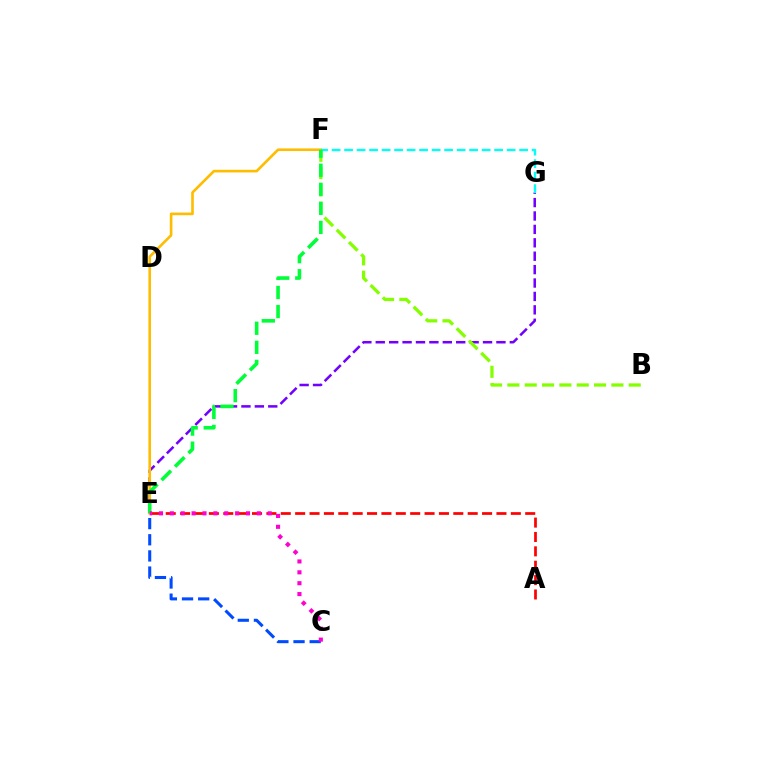{('C', 'E'): [{'color': '#004bff', 'line_style': 'dashed', 'thickness': 2.19}, {'color': '#ff00cf', 'line_style': 'dotted', 'thickness': 2.96}], ('E', 'G'): [{'color': '#7200ff', 'line_style': 'dashed', 'thickness': 1.82}], ('B', 'F'): [{'color': '#84ff00', 'line_style': 'dashed', 'thickness': 2.35}], ('E', 'F'): [{'color': '#ffbd00', 'line_style': 'solid', 'thickness': 1.9}, {'color': '#00ff39', 'line_style': 'dashed', 'thickness': 2.59}], ('F', 'G'): [{'color': '#00fff6', 'line_style': 'dashed', 'thickness': 1.7}], ('A', 'E'): [{'color': '#ff0000', 'line_style': 'dashed', 'thickness': 1.95}]}